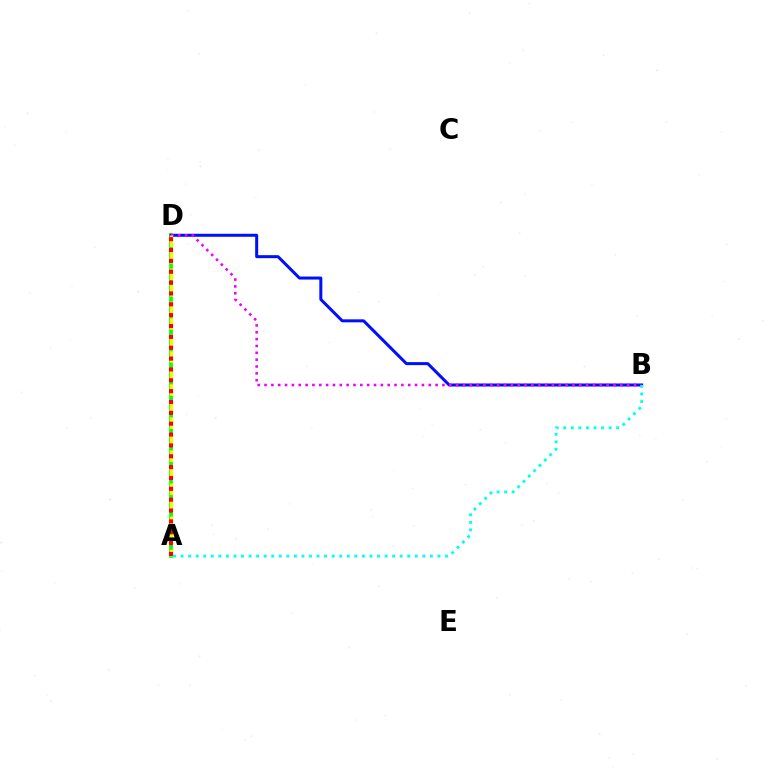{('A', 'D'): [{'color': '#08ff00', 'line_style': 'solid', 'thickness': 2.7}, {'color': '#fcf500', 'line_style': 'dashed', 'thickness': 2.25}, {'color': '#ff0000', 'line_style': 'dotted', 'thickness': 2.95}], ('B', 'D'): [{'color': '#0010ff', 'line_style': 'solid', 'thickness': 2.17}, {'color': '#ee00ff', 'line_style': 'dotted', 'thickness': 1.86}], ('A', 'B'): [{'color': '#00fff6', 'line_style': 'dotted', 'thickness': 2.05}]}